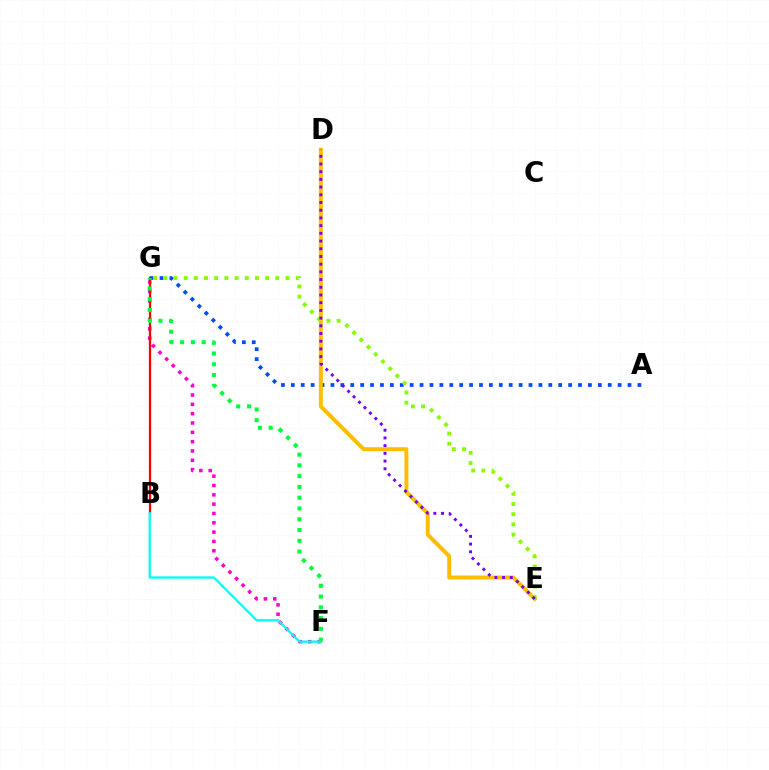{('F', 'G'): [{'color': '#ff00cf', 'line_style': 'dotted', 'thickness': 2.53}, {'color': '#00ff39', 'line_style': 'dotted', 'thickness': 2.93}], ('A', 'G'): [{'color': '#004bff', 'line_style': 'dotted', 'thickness': 2.69}], ('D', 'E'): [{'color': '#ffbd00', 'line_style': 'solid', 'thickness': 2.85}, {'color': '#7200ff', 'line_style': 'dotted', 'thickness': 2.09}], ('E', 'G'): [{'color': '#84ff00', 'line_style': 'dotted', 'thickness': 2.77}], ('B', 'G'): [{'color': '#ff0000', 'line_style': 'solid', 'thickness': 1.63}], ('B', 'F'): [{'color': '#00fff6', 'line_style': 'solid', 'thickness': 1.66}]}